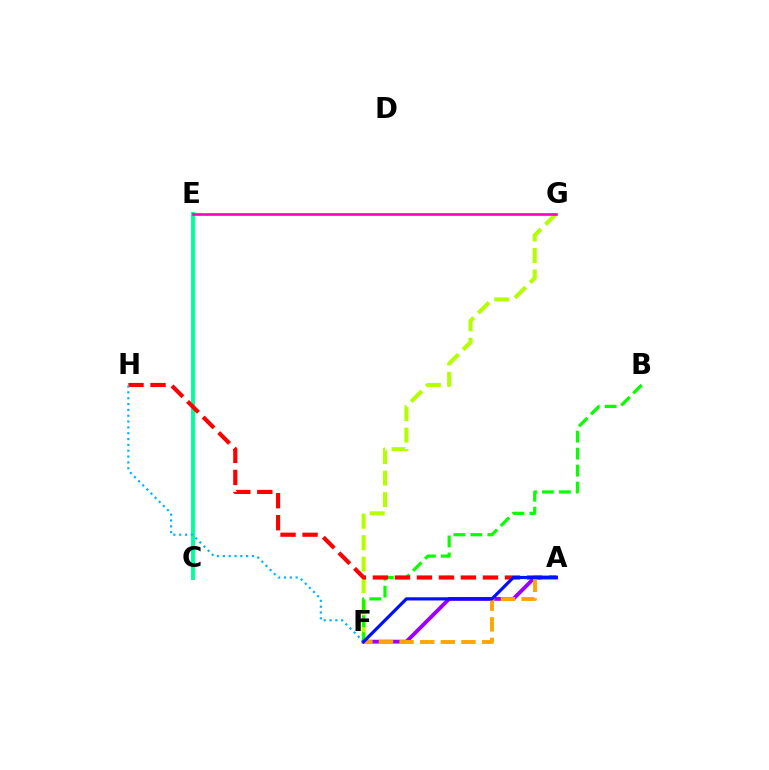{('A', 'F'): [{'color': '#9b00ff', 'line_style': 'solid', 'thickness': 2.76}, {'color': '#ffa500', 'line_style': 'dashed', 'thickness': 2.8}, {'color': '#0010ff', 'line_style': 'solid', 'thickness': 2.3}], ('F', 'G'): [{'color': '#b3ff00', 'line_style': 'dashed', 'thickness': 2.92}], ('C', 'E'): [{'color': '#00ff9d', 'line_style': 'solid', 'thickness': 2.82}], ('B', 'F'): [{'color': '#08ff00', 'line_style': 'dashed', 'thickness': 2.31}], ('E', 'G'): [{'color': '#ff00bd', 'line_style': 'solid', 'thickness': 1.89}], ('A', 'H'): [{'color': '#ff0000', 'line_style': 'dashed', 'thickness': 2.99}], ('F', 'H'): [{'color': '#00b5ff', 'line_style': 'dotted', 'thickness': 1.58}]}